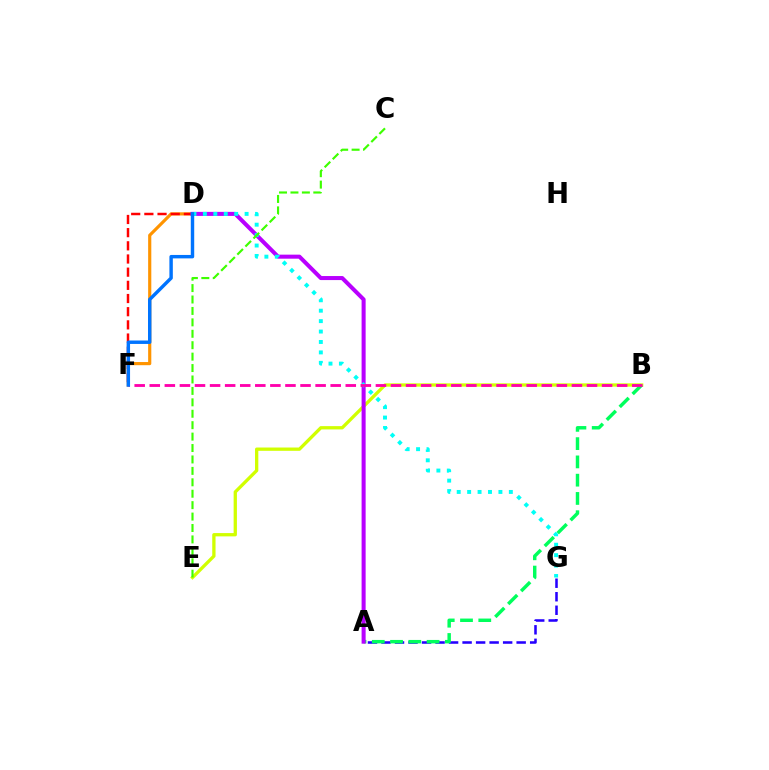{('D', 'F'): [{'color': '#ff9400', 'line_style': 'solid', 'thickness': 2.28}, {'color': '#ff0000', 'line_style': 'dashed', 'thickness': 1.79}, {'color': '#0074ff', 'line_style': 'solid', 'thickness': 2.47}], ('B', 'E'): [{'color': '#d1ff00', 'line_style': 'solid', 'thickness': 2.37}], ('A', 'G'): [{'color': '#2500ff', 'line_style': 'dashed', 'thickness': 1.84}], ('A', 'B'): [{'color': '#00ff5c', 'line_style': 'dashed', 'thickness': 2.48}], ('A', 'D'): [{'color': '#b900ff', 'line_style': 'solid', 'thickness': 2.91}], ('D', 'G'): [{'color': '#00fff6', 'line_style': 'dotted', 'thickness': 2.83}], ('B', 'F'): [{'color': '#ff00ac', 'line_style': 'dashed', 'thickness': 2.05}], ('C', 'E'): [{'color': '#3dff00', 'line_style': 'dashed', 'thickness': 1.55}]}